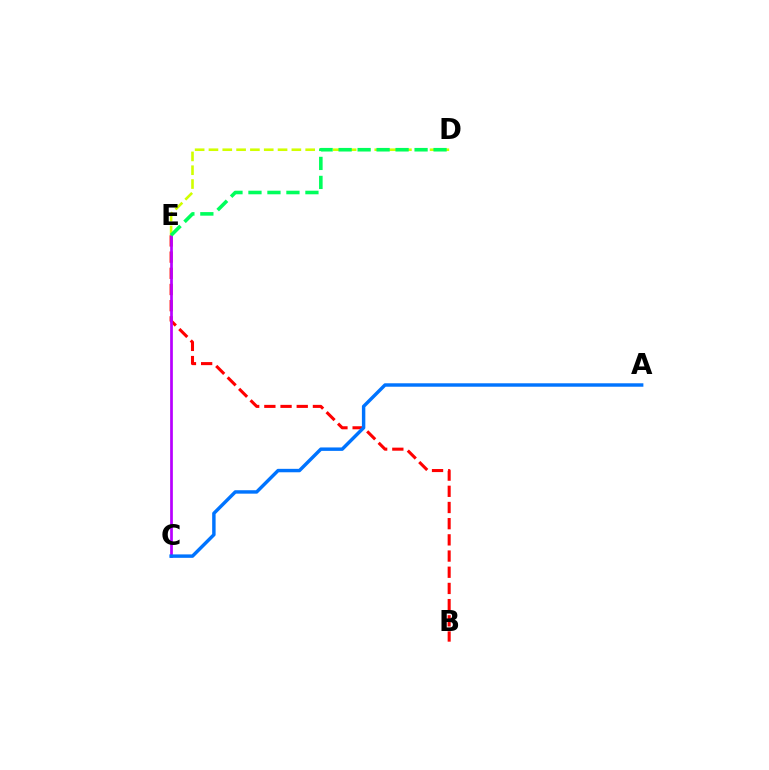{('B', 'E'): [{'color': '#ff0000', 'line_style': 'dashed', 'thickness': 2.2}], ('C', 'E'): [{'color': '#b900ff', 'line_style': 'solid', 'thickness': 1.96}], ('D', 'E'): [{'color': '#d1ff00', 'line_style': 'dashed', 'thickness': 1.88}, {'color': '#00ff5c', 'line_style': 'dashed', 'thickness': 2.58}], ('A', 'C'): [{'color': '#0074ff', 'line_style': 'solid', 'thickness': 2.47}]}